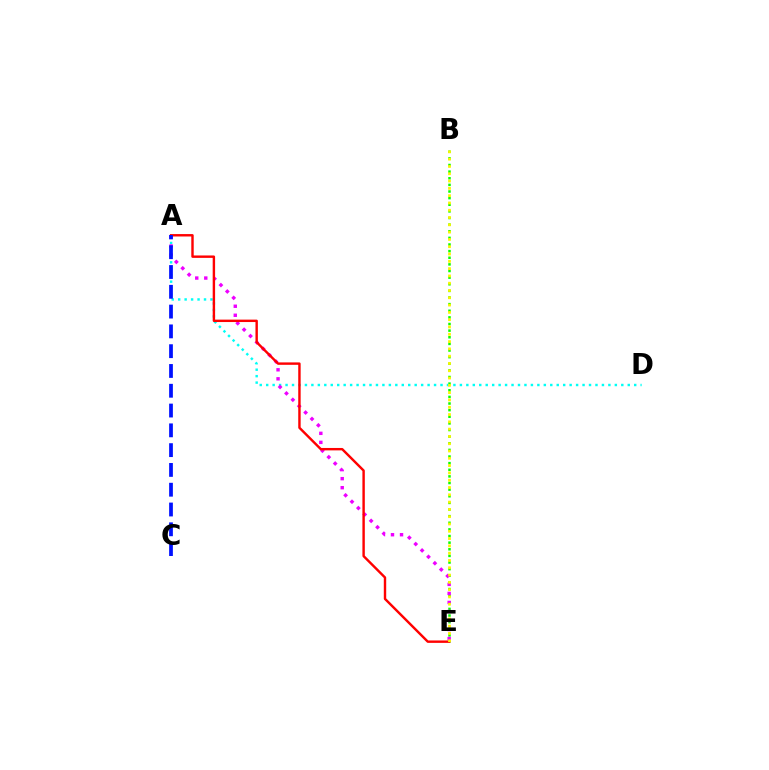{('B', 'E'): [{'color': '#08ff00', 'line_style': 'dotted', 'thickness': 1.8}, {'color': '#fcf500', 'line_style': 'dotted', 'thickness': 1.98}], ('A', 'D'): [{'color': '#00fff6', 'line_style': 'dotted', 'thickness': 1.75}], ('A', 'E'): [{'color': '#ee00ff', 'line_style': 'dotted', 'thickness': 2.45}, {'color': '#ff0000', 'line_style': 'solid', 'thickness': 1.74}], ('A', 'C'): [{'color': '#0010ff', 'line_style': 'dashed', 'thickness': 2.69}]}